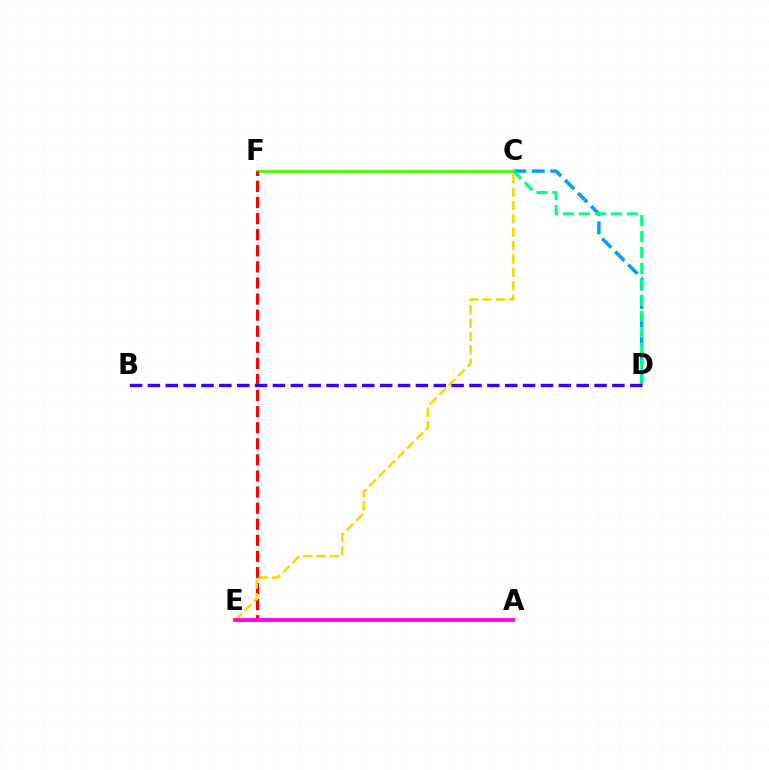{('C', 'D'): [{'color': '#009eff', 'line_style': 'dashed', 'thickness': 2.51}, {'color': '#00ff86', 'line_style': 'dashed', 'thickness': 2.17}], ('C', 'F'): [{'color': '#4fff00', 'line_style': 'solid', 'thickness': 2.05}], ('E', 'F'): [{'color': '#ff0000', 'line_style': 'dashed', 'thickness': 2.19}], ('C', 'E'): [{'color': '#ffd500', 'line_style': 'dashed', 'thickness': 1.82}], ('B', 'D'): [{'color': '#3700ff', 'line_style': 'dashed', 'thickness': 2.43}], ('A', 'E'): [{'color': '#ff00ed', 'line_style': 'solid', 'thickness': 2.7}]}